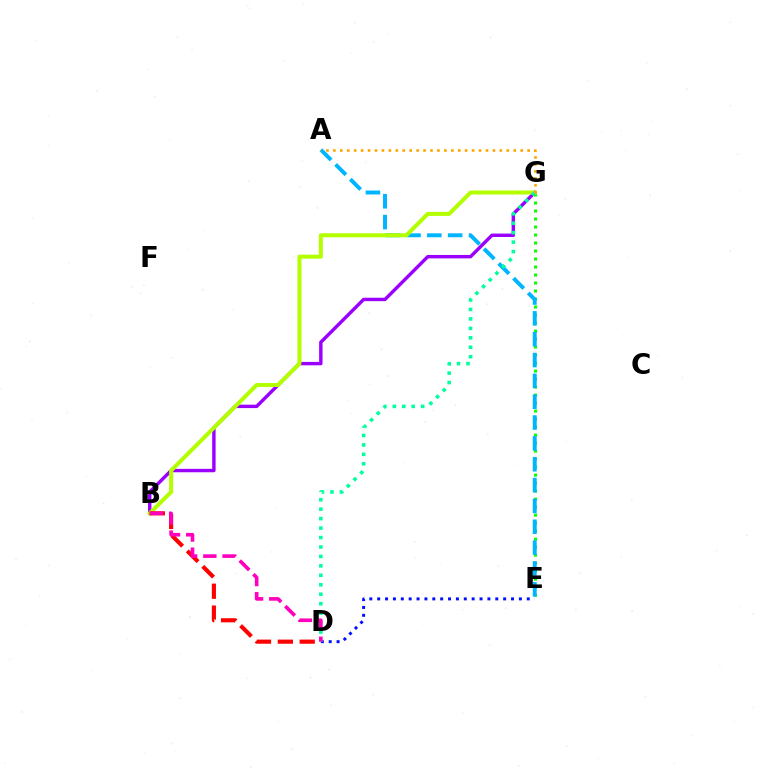{('E', 'G'): [{'color': '#08ff00', 'line_style': 'dotted', 'thickness': 2.17}], ('B', 'G'): [{'color': '#9b00ff', 'line_style': 'solid', 'thickness': 2.46}, {'color': '#b3ff00', 'line_style': 'solid', 'thickness': 2.89}], ('A', 'E'): [{'color': '#00b5ff', 'line_style': 'dashed', 'thickness': 2.83}], ('D', 'E'): [{'color': '#0010ff', 'line_style': 'dotted', 'thickness': 2.14}], ('D', 'G'): [{'color': '#00ff9d', 'line_style': 'dotted', 'thickness': 2.57}], ('A', 'G'): [{'color': '#ffa500', 'line_style': 'dotted', 'thickness': 1.88}], ('B', 'D'): [{'color': '#ff0000', 'line_style': 'dashed', 'thickness': 2.97}, {'color': '#ff00bd', 'line_style': 'dashed', 'thickness': 2.61}]}